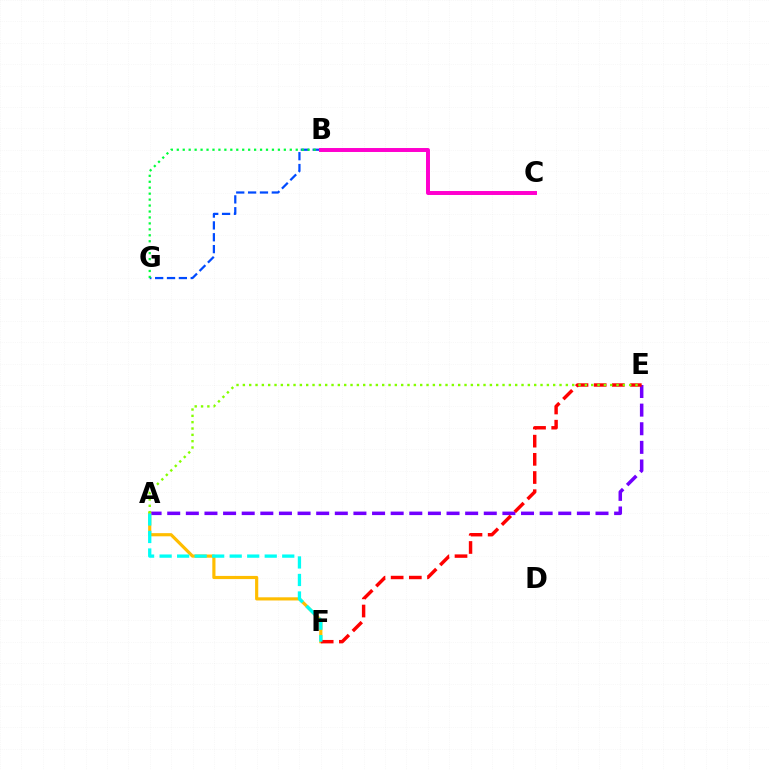{('B', 'G'): [{'color': '#004bff', 'line_style': 'dashed', 'thickness': 1.61}, {'color': '#00ff39', 'line_style': 'dotted', 'thickness': 1.62}], ('A', 'E'): [{'color': '#7200ff', 'line_style': 'dashed', 'thickness': 2.53}, {'color': '#84ff00', 'line_style': 'dotted', 'thickness': 1.72}], ('A', 'F'): [{'color': '#ffbd00', 'line_style': 'solid', 'thickness': 2.28}, {'color': '#00fff6', 'line_style': 'dashed', 'thickness': 2.38}], ('E', 'F'): [{'color': '#ff0000', 'line_style': 'dashed', 'thickness': 2.47}], ('B', 'C'): [{'color': '#ff00cf', 'line_style': 'solid', 'thickness': 2.85}]}